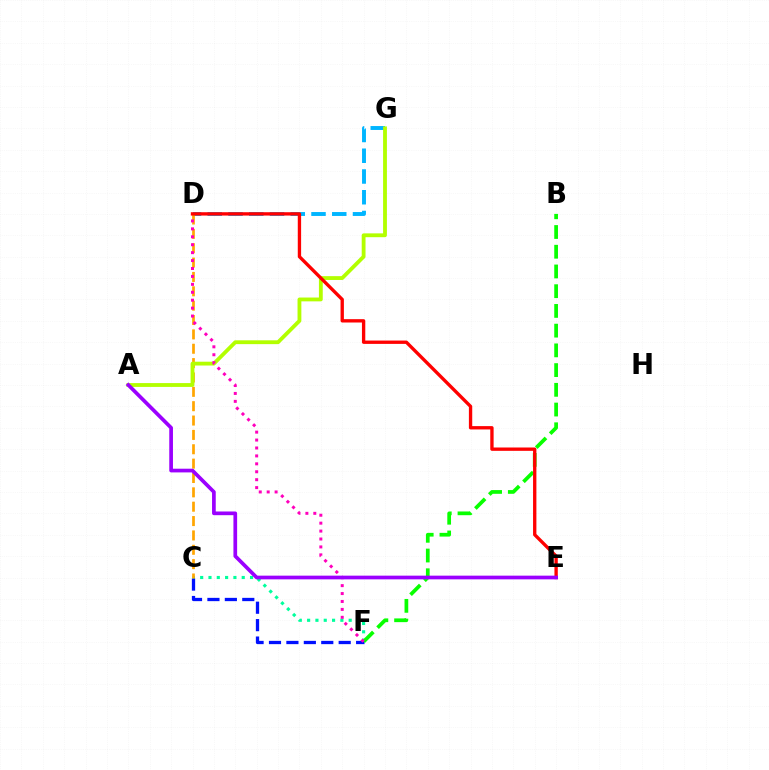{('C', 'F'): [{'color': '#00ff9d', 'line_style': 'dotted', 'thickness': 2.26}, {'color': '#0010ff', 'line_style': 'dashed', 'thickness': 2.37}], ('B', 'F'): [{'color': '#08ff00', 'line_style': 'dashed', 'thickness': 2.68}], ('D', 'G'): [{'color': '#00b5ff', 'line_style': 'dashed', 'thickness': 2.82}], ('C', 'D'): [{'color': '#ffa500', 'line_style': 'dashed', 'thickness': 1.95}], ('A', 'G'): [{'color': '#b3ff00', 'line_style': 'solid', 'thickness': 2.75}], ('D', 'F'): [{'color': '#ff00bd', 'line_style': 'dotted', 'thickness': 2.15}], ('D', 'E'): [{'color': '#ff0000', 'line_style': 'solid', 'thickness': 2.41}], ('A', 'E'): [{'color': '#9b00ff', 'line_style': 'solid', 'thickness': 2.66}]}